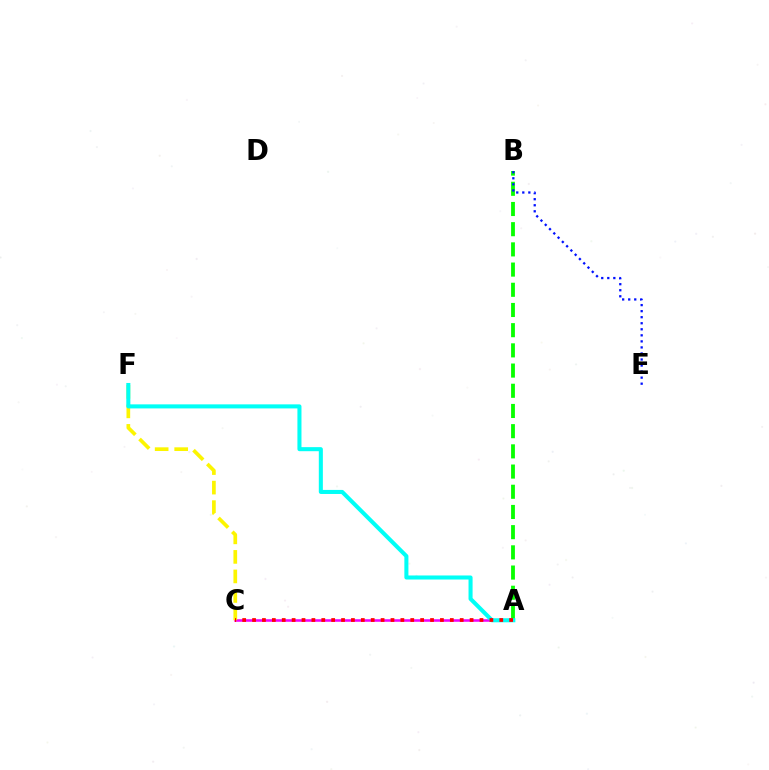{('A', 'B'): [{'color': '#08ff00', 'line_style': 'dashed', 'thickness': 2.74}], ('B', 'E'): [{'color': '#0010ff', 'line_style': 'dotted', 'thickness': 1.64}], ('A', 'C'): [{'color': '#ee00ff', 'line_style': 'solid', 'thickness': 1.84}, {'color': '#ff0000', 'line_style': 'dotted', 'thickness': 2.69}], ('C', 'F'): [{'color': '#fcf500', 'line_style': 'dashed', 'thickness': 2.65}], ('A', 'F'): [{'color': '#00fff6', 'line_style': 'solid', 'thickness': 2.92}]}